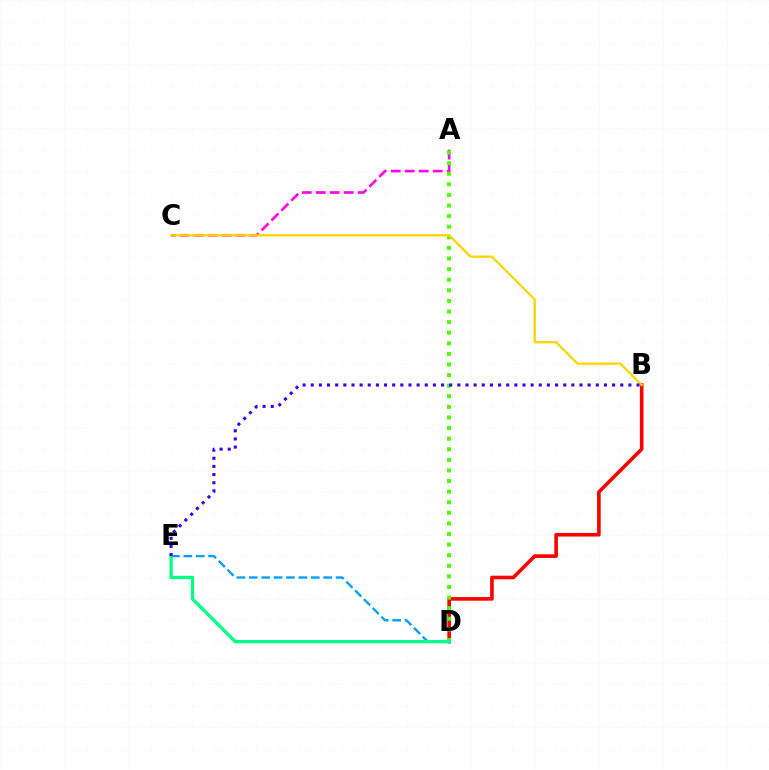{('A', 'C'): [{'color': '#ff00ed', 'line_style': 'dashed', 'thickness': 1.9}], ('B', 'D'): [{'color': '#ff0000', 'line_style': 'solid', 'thickness': 2.6}], ('D', 'E'): [{'color': '#009eff', 'line_style': 'dashed', 'thickness': 1.68}, {'color': '#00ff86', 'line_style': 'solid', 'thickness': 2.36}], ('A', 'D'): [{'color': '#4fff00', 'line_style': 'dotted', 'thickness': 2.88}], ('B', 'C'): [{'color': '#ffd500', 'line_style': 'solid', 'thickness': 1.65}], ('B', 'E'): [{'color': '#3700ff', 'line_style': 'dotted', 'thickness': 2.21}]}